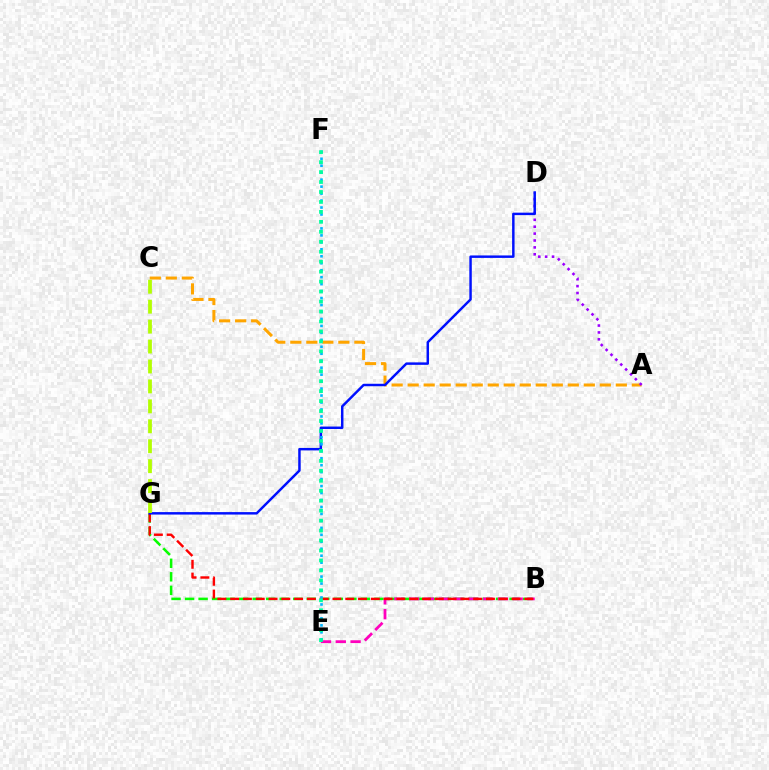{('B', 'G'): [{'color': '#08ff00', 'line_style': 'dashed', 'thickness': 1.84}, {'color': '#ff0000', 'line_style': 'dashed', 'thickness': 1.74}], ('A', 'C'): [{'color': '#ffa500', 'line_style': 'dashed', 'thickness': 2.18}], ('A', 'D'): [{'color': '#9b00ff', 'line_style': 'dotted', 'thickness': 1.87}], ('B', 'E'): [{'color': '#ff00bd', 'line_style': 'dashed', 'thickness': 2.01}], ('D', 'G'): [{'color': '#0010ff', 'line_style': 'solid', 'thickness': 1.77}], ('E', 'F'): [{'color': '#00b5ff', 'line_style': 'dotted', 'thickness': 1.89}, {'color': '#00ff9d', 'line_style': 'dotted', 'thickness': 2.71}], ('C', 'G'): [{'color': '#b3ff00', 'line_style': 'dashed', 'thickness': 2.71}]}